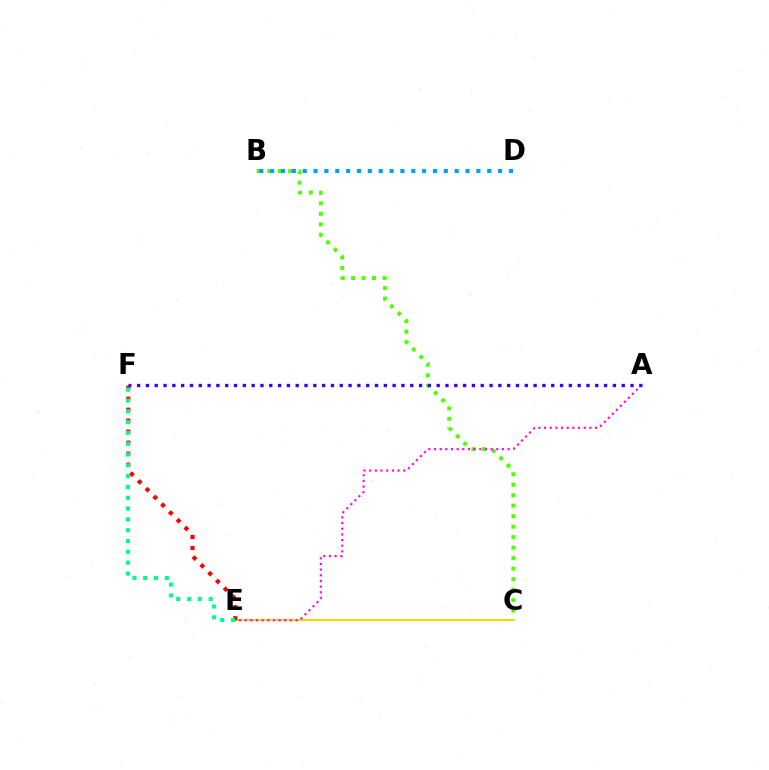{('B', 'C'): [{'color': '#4fff00', 'line_style': 'dotted', 'thickness': 2.85}], ('B', 'D'): [{'color': '#009eff', 'line_style': 'dotted', 'thickness': 2.95}], ('C', 'E'): [{'color': '#ffd500', 'line_style': 'solid', 'thickness': 1.56}], ('E', 'F'): [{'color': '#ff0000', 'line_style': 'dotted', 'thickness': 2.99}, {'color': '#00ff86', 'line_style': 'dotted', 'thickness': 2.94}], ('A', 'E'): [{'color': '#ff00ed', 'line_style': 'dotted', 'thickness': 1.54}], ('A', 'F'): [{'color': '#3700ff', 'line_style': 'dotted', 'thickness': 2.39}]}